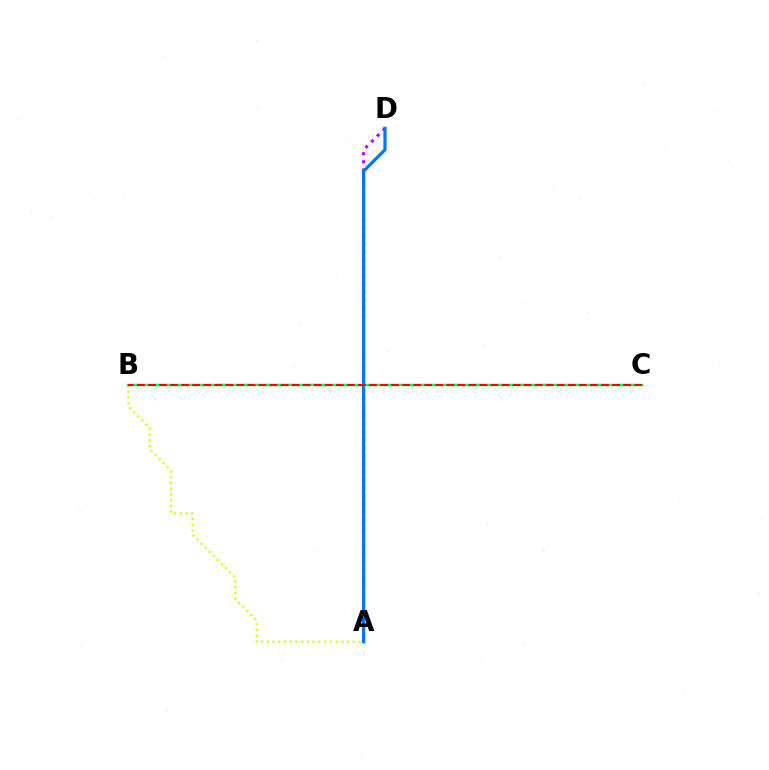{('A', 'D'): [{'color': '#b900ff', 'line_style': 'dotted', 'thickness': 2.22}, {'color': '#0074ff', 'line_style': 'solid', 'thickness': 2.29}], ('A', 'B'): [{'color': '#d1ff00', 'line_style': 'dotted', 'thickness': 1.56}], ('B', 'C'): [{'color': '#00ff5c', 'line_style': 'solid', 'thickness': 1.72}, {'color': '#ff0000', 'line_style': 'dashed', 'thickness': 1.5}]}